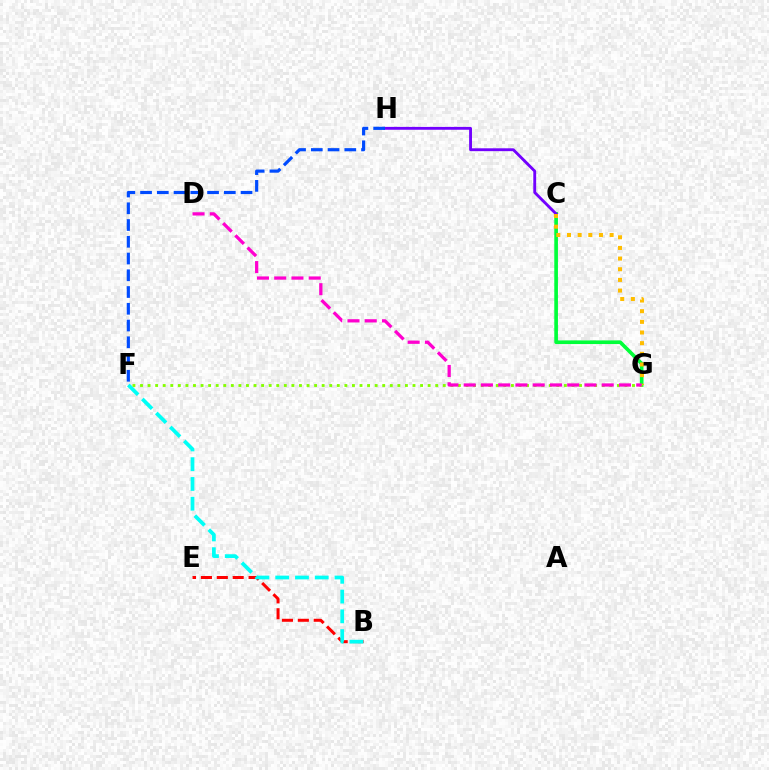{('B', 'E'): [{'color': '#ff0000', 'line_style': 'dashed', 'thickness': 2.16}], ('C', 'G'): [{'color': '#00ff39', 'line_style': 'solid', 'thickness': 2.63}, {'color': '#ffbd00', 'line_style': 'dotted', 'thickness': 2.9}], ('C', 'H'): [{'color': '#7200ff', 'line_style': 'solid', 'thickness': 2.06}], ('F', 'G'): [{'color': '#84ff00', 'line_style': 'dotted', 'thickness': 2.06}], ('D', 'G'): [{'color': '#ff00cf', 'line_style': 'dashed', 'thickness': 2.34}], ('B', 'F'): [{'color': '#00fff6', 'line_style': 'dashed', 'thickness': 2.69}], ('F', 'H'): [{'color': '#004bff', 'line_style': 'dashed', 'thickness': 2.28}]}